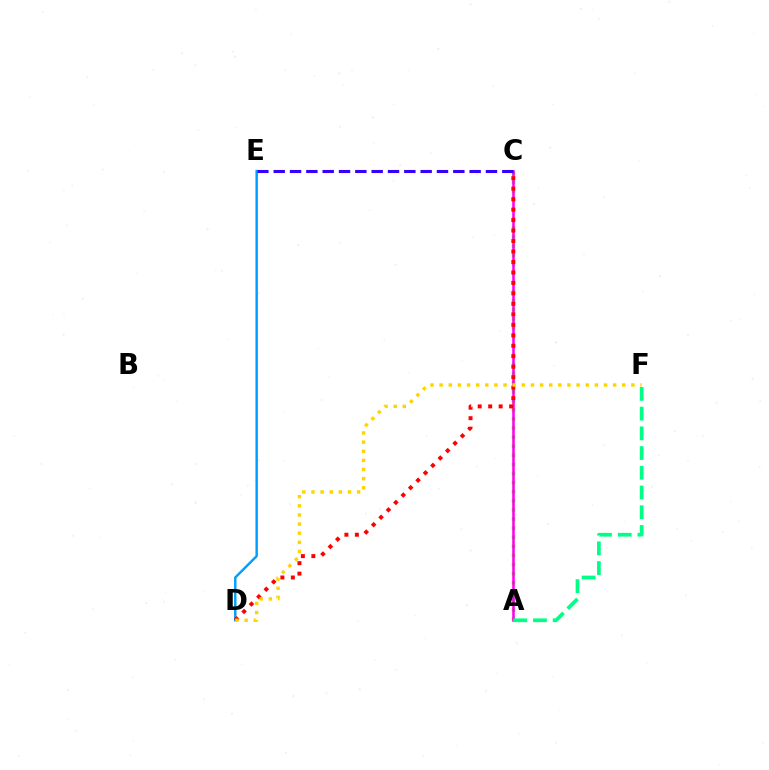{('A', 'C'): [{'color': '#4fff00', 'line_style': 'dotted', 'thickness': 2.47}, {'color': '#ff00ed', 'line_style': 'solid', 'thickness': 1.83}], ('D', 'E'): [{'color': '#009eff', 'line_style': 'solid', 'thickness': 1.76}], ('C', 'D'): [{'color': '#ff0000', 'line_style': 'dotted', 'thickness': 2.85}], ('D', 'F'): [{'color': '#ffd500', 'line_style': 'dotted', 'thickness': 2.48}], ('C', 'E'): [{'color': '#3700ff', 'line_style': 'dashed', 'thickness': 2.22}], ('A', 'F'): [{'color': '#00ff86', 'line_style': 'dashed', 'thickness': 2.68}]}